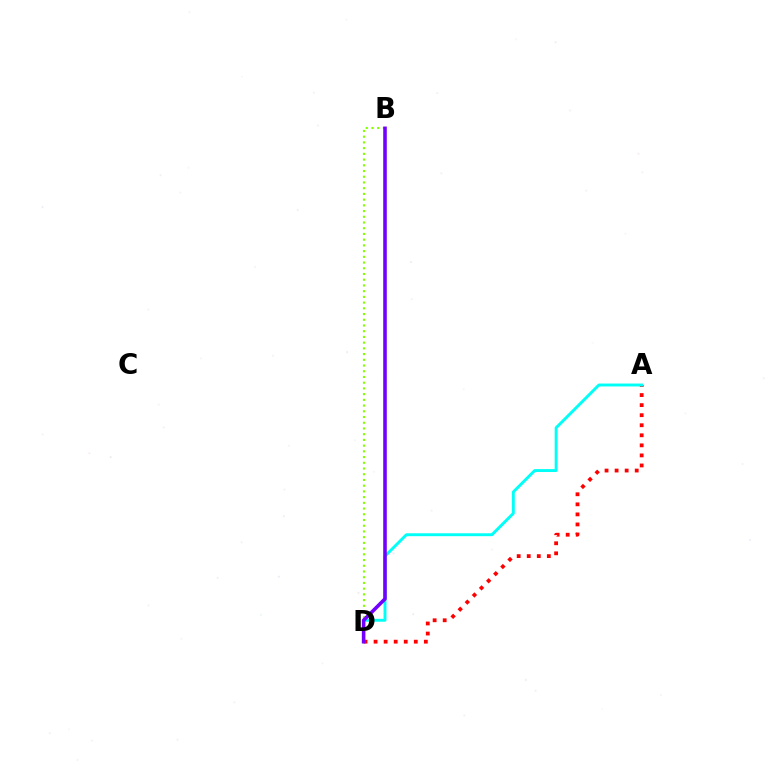{('A', 'D'): [{'color': '#ff0000', 'line_style': 'dotted', 'thickness': 2.73}, {'color': '#00fff6', 'line_style': 'solid', 'thickness': 2.09}], ('B', 'D'): [{'color': '#84ff00', 'line_style': 'dotted', 'thickness': 1.55}, {'color': '#7200ff', 'line_style': 'solid', 'thickness': 2.57}]}